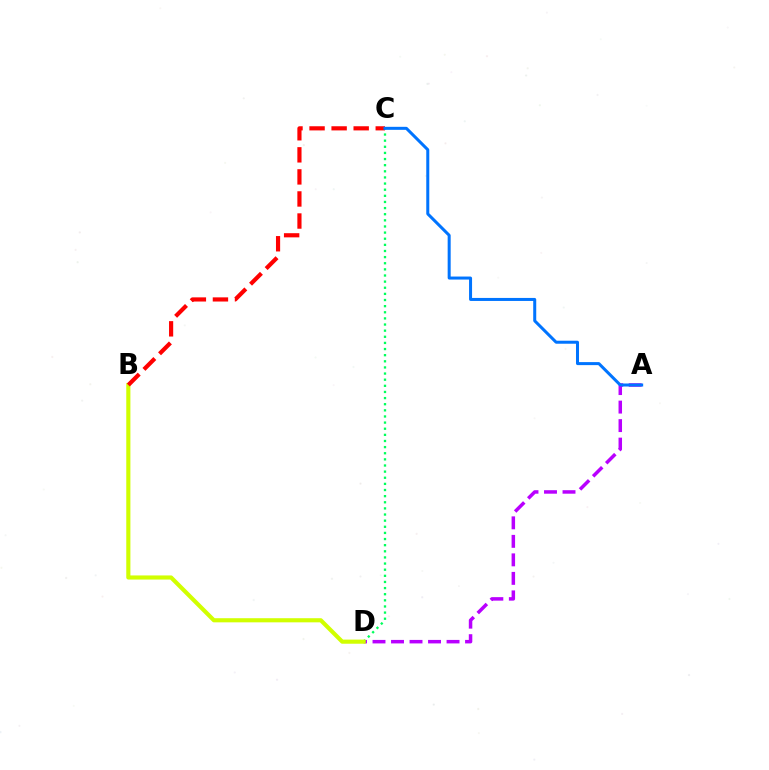{('A', 'D'): [{'color': '#b900ff', 'line_style': 'dashed', 'thickness': 2.51}], ('C', 'D'): [{'color': '#00ff5c', 'line_style': 'dotted', 'thickness': 1.67}], ('B', 'D'): [{'color': '#d1ff00', 'line_style': 'solid', 'thickness': 2.97}], ('B', 'C'): [{'color': '#ff0000', 'line_style': 'dashed', 'thickness': 3.0}], ('A', 'C'): [{'color': '#0074ff', 'line_style': 'solid', 'thickness': 2.17}]}